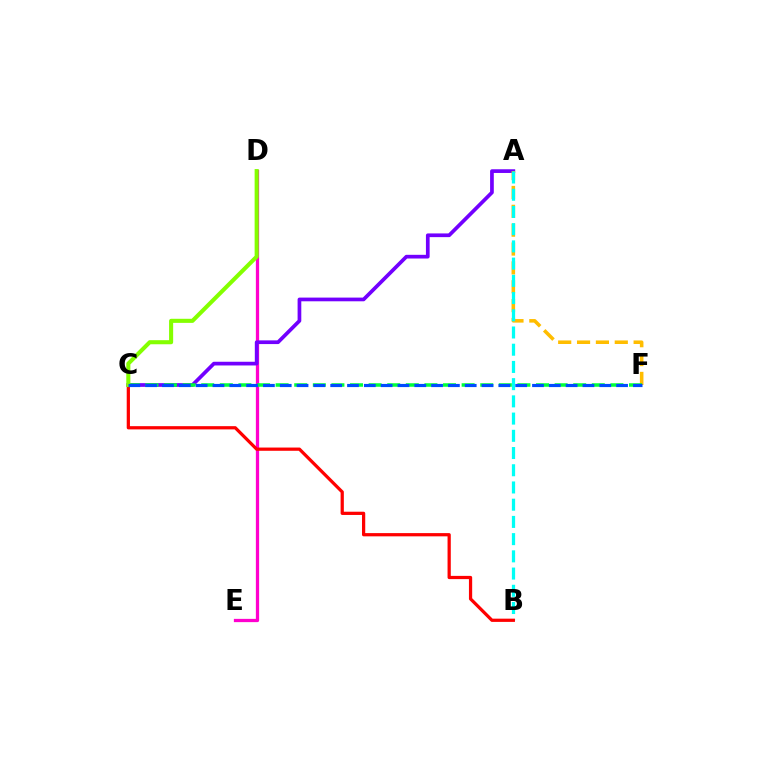{('D', 'E'): [{'color': '#ff00cf', 'line_style': 'solid', 'thickness': 2.35}], ('A', 'C'): [{'color': '#7200ff', 'line_style': 'solid', 'thickness': 2.67}], ('A', 'F'): [{'color': '#ffbd00', 'line_style': 'dashed', 'thickness': 2.56}], ('A', 'B'): [{'color': '#00fff6', 'line_style': 'dashed', 'thickness': 2.34}], ('C', 'F'): [{'color': '#00ff39', 'line_style': 'dashed', 'thickness': 2.53}, {'color': '#004bff', 'line_style': 'dashed', 'thickness': 2.28}], ('B', 'C'): [{'color': '#ff0000', 'line_style': 'solid', 'thickness': 2.33}], ('C', 'D'): [{'color': '#84ff00', 'line_style': 'solid', 'thickness': 2.94}]}